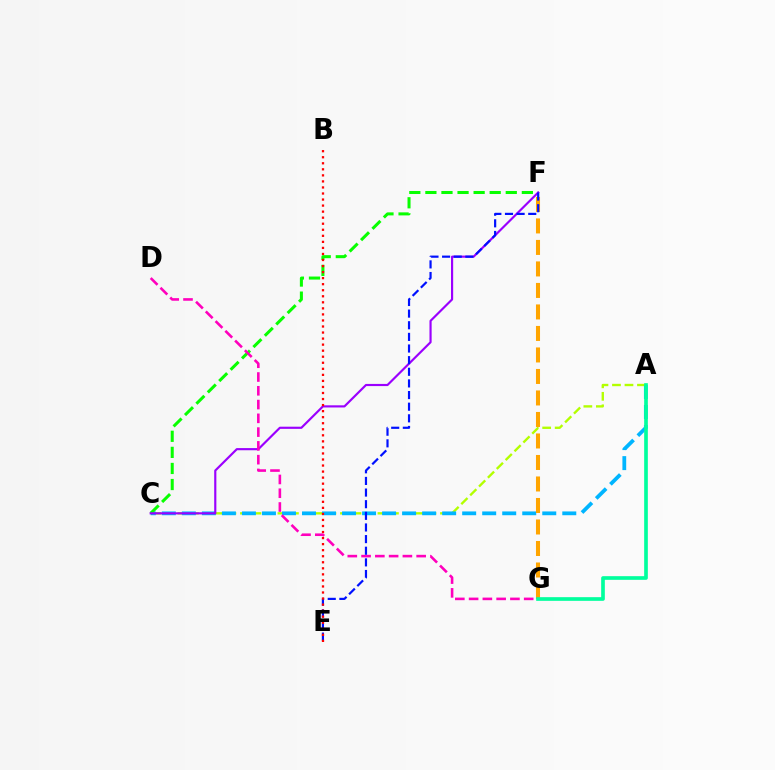{('A', 'C'): [{'color': '#b3ff00', 'line_style': 'dashed', 'thickness': 1.7}, {'color': '#00b5ff', 'line_style': 'dashed', 'thickness': 2.72}], ('C', 'F'): [{'color': '#08ff00', 'line_style': 'dashed', 'thickness': 2.18}, {'color': '#9b00ff', 'line_style': 'solid', 'thickness': 1.56}], ('F', 'G'): [{'color': '#ffa500', 'line_style': 'dashed', 'thickness': 2.92}], ('D', 'G'): [{'color': '#ff00bd', 'line_style': 'dashed', 'thickness': 1.87}], ('E', 'F'): [{'color': '#0010ff', 'line_style': 'dashed', 'thickness': 1.58}], ('A', 'G'): [{'color': '#00ff9d', 'line_style': 'solid', 'thickness': 2.64}], ('B', 'E'): [{'color': '#ff0000', 'line_style': 'dotted', 'thickness': 1.64}]}